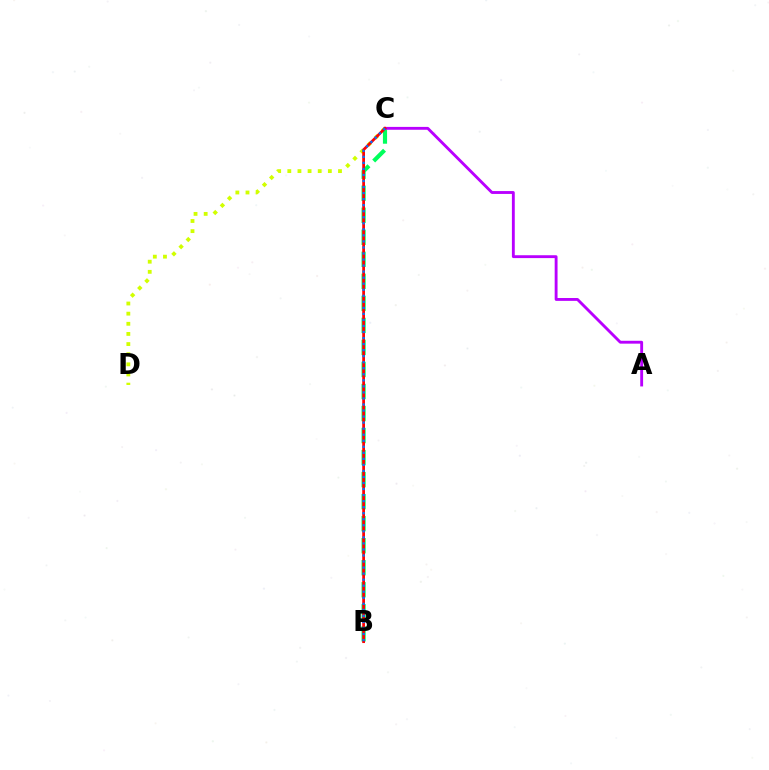{('C', 'D'): [{'color': '#d1ff00', 'line_style': 'dotted', 'thickness': 2.75}], ('B', 'C'): [{'color': '#00ff5c', 'line_style': 'dashed', 'thickness': 2.99}, {'color': '#ff0000', 'line_style': 'solid', 'thickness': 1.98}, {'color': '#0074ff', 'line_style': 'dotted', 'thickness': 1.64}], ('A', 'C'): [{'color': '#b900ff', 'line_style': 'solid', 'thickness': 2.06}]}